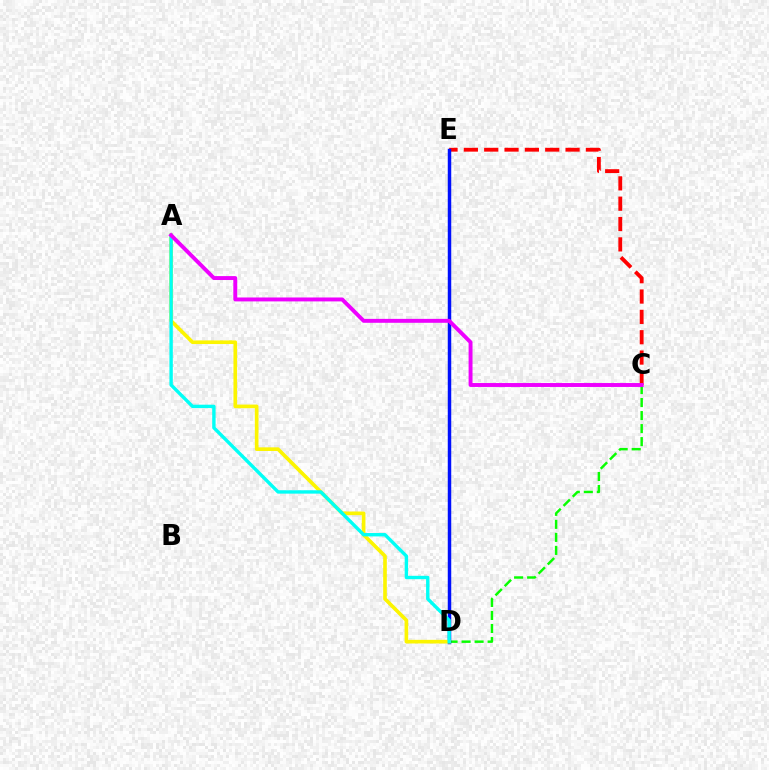{('C', 'D'): [{'color': '#08ff00', 'line_style': 'dashed', 'thickness': 1.77}], ('C', 'E'): [{'color': '#ff0000', 'line_style': 'dashed', 'thickness': 2.76}], ('D', 'E'): [{'color': '#0010ff', 'line_style': 'solid', 'thickness': 2.5}], ('A', 'D'): [{'color': '#fcf500', 'line_style': 'solid', 'thickness': 2.62}, {'color': '#00fff6', 'line_style': 'solid', 'thickness': 2.44}], ('A', 'C'): [{'color': '#ee00ff', 'line_style': 'solid', 'thickness': 2.82}]}